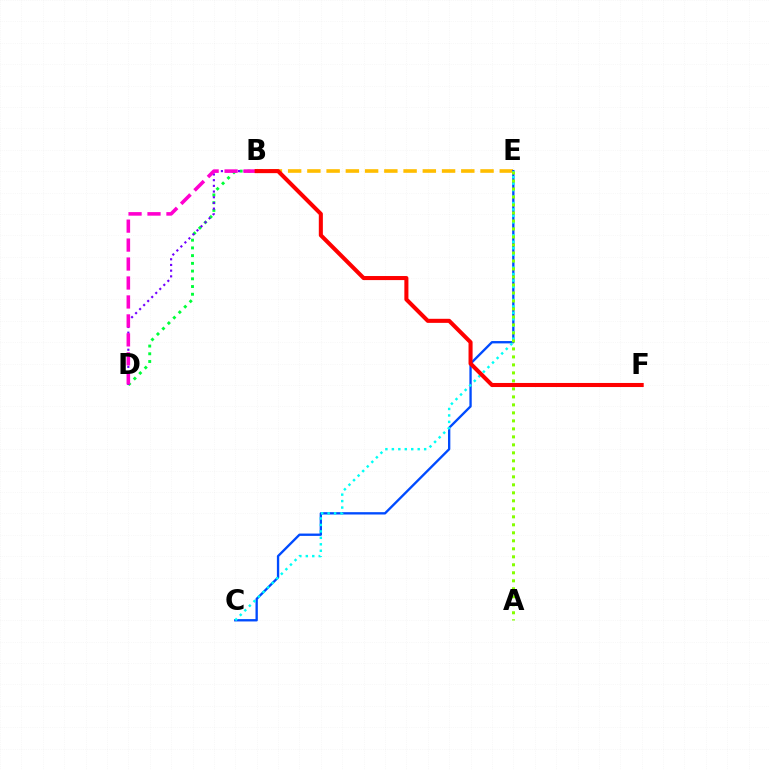{('B', 'E'): [{'color': '#ffbd00', 'line_style': 'dashed', 'thickness': 2.61}], ('B', 'D'): [{'color': '#00ff39', 'line_style': 'dotted', 'thickness': 2.1}, {'color': '#7200ff', 'line_style': 'dotted', 'thickness': 1.55}, {'color': '#ff00cf', 'line_style': 'dashed', 'thickness': 2.58}], ('C', 'E'): [{'color': '#004bff', 'line_style': 'solid', 'thickness': 1.68}, {'color': '#00fff6', 'line_style': 'dotted', 'thickness': 1.75}], ('A', 'E'): [{'color': '#84ff00', 'line_style': 'dotted', 'thickness': 2.17}], ('B', 'F'): [{'color': '#ff0000', 'line_style': 'solid', 'thickness': 2.93}]}